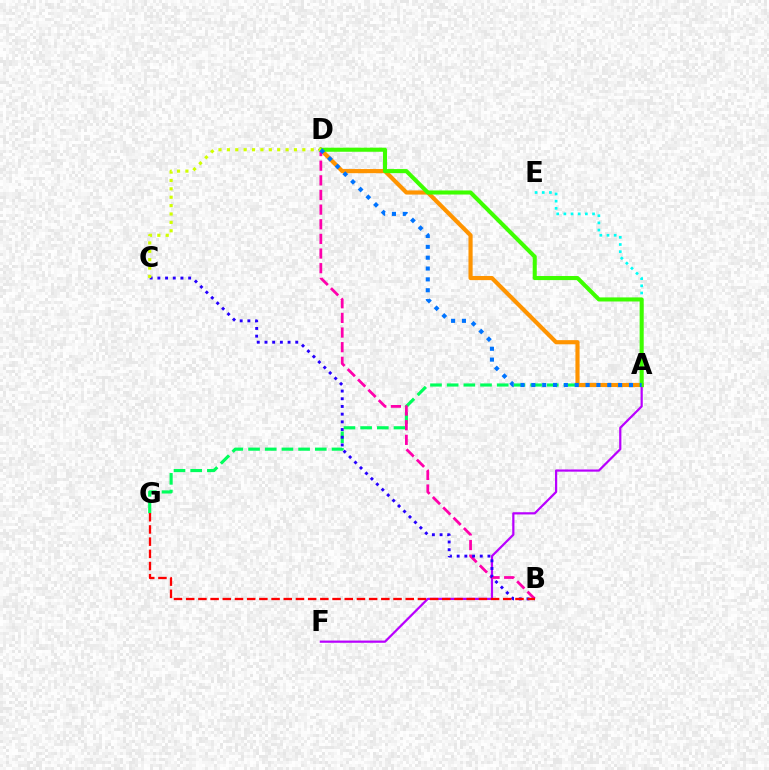{('A', 'G'): [{'color': '#00ff5c', 'line_style': 'dashed', 'thickness': 2.27}], ('A', 'F'): [{'color': '#b900ff', 'line_style': 'solid', 'thickness': 1.6}], ('A', 'D'): [{'color': '#ff9400', 'line_style': 'solid', 'thickness': 2.98}, {'color': '#3dff00', 'line_style': 'solid', 'thickness': 2.93}, {'color': '#0074ff', 'line_style': 'dotted', 'thickness': 2.95}], ('B', 'D'): [{'color': '#ff00ac', 'line_style': 'dashed', 'thickness': 1.99}], ('A', 'E'): [{'color': '#00fff6', 'line_style': 'dotted', 'thickness': 1.95}], ('B', 'C'): [{'color': '#2500ff', 'line_style': 'dotted', 'thickness': 2.09}], ('B', 'G'): [{'color': '#ff0000', 'line_style': 'dashed', 'thickness': 1.66}], ('C', 'D'): [{'color': '#d1ff00', 'line_style': 'dotted', 'thickness': 2.28}]}